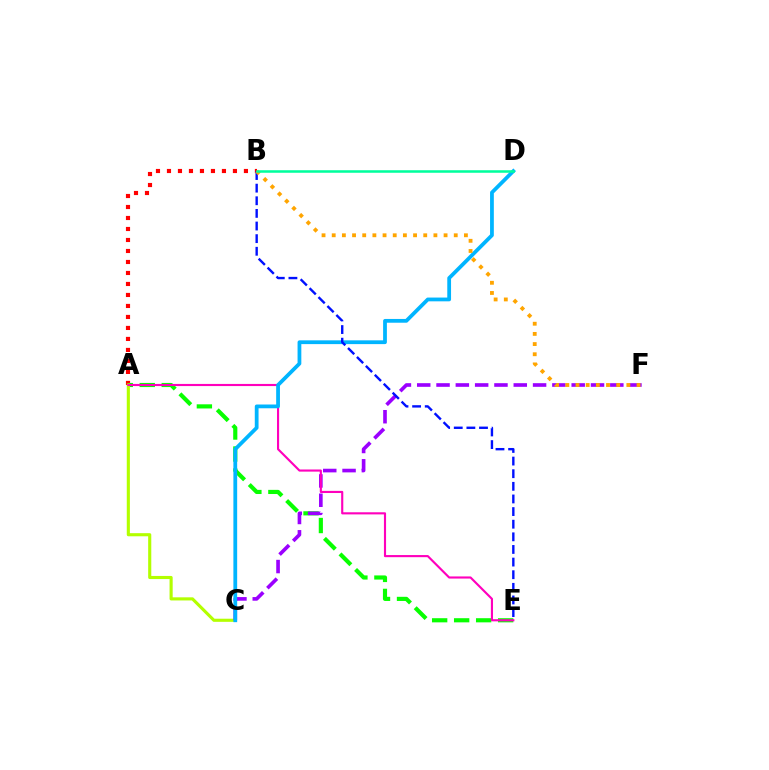{('A', 'B'): [{'color': '#ff0000', 'line_style': 'dotted', 'thickness': 2.99}], ('A', 'E'): [{'color': '#08ff00', 'line_style': 'dashed', 'thickness': 2.99}, {'color': '#ff00bd', 'line_style': 'solid', 'thickness': 1.53}], ('A', 'C'): [{'color': '#b3ff00', 'line_style': 'solid', 'thickness': 2.24}], ('C', 'F'): [{'color': '#9b00ff', 'line_style': 'dashed', 'thickness': 2.62}], ('C', 'D'): [{'color': '#00b5ff', 'line_style': 'solid', 'thickness': 2.71}], ('B', 'E'): [{'color': '#0010ff', 'line_style': 'dashed', 'thickness': 1.72}], ('B', 'F'): [{'color': '#ffa500', 'line_style': 'dotted', 'thickness': 2.76}], ('B', 'D'): [{'color': '#00ff9d', 'line_style': 'solid', 'thickness': 1.82}]}